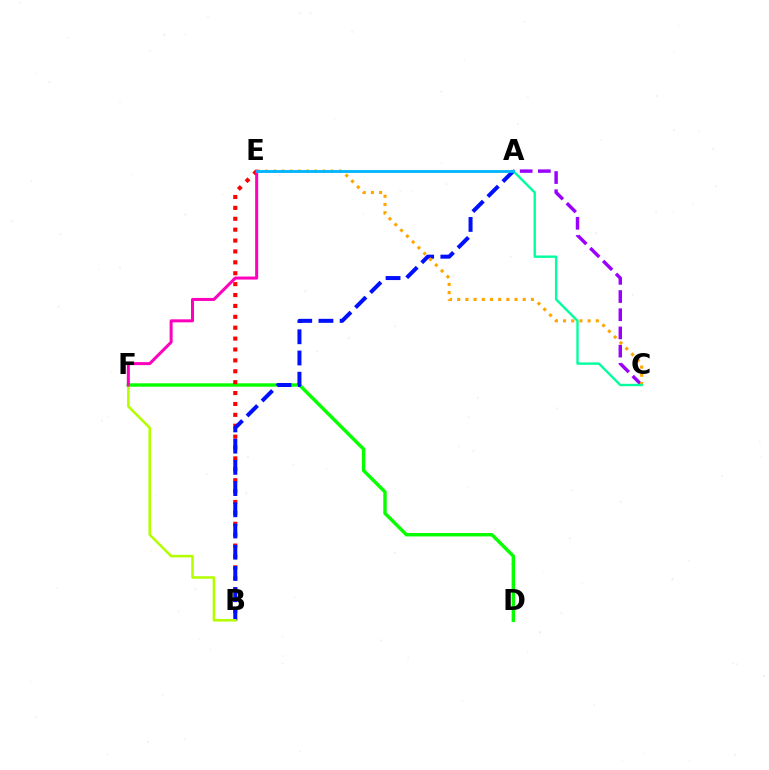{('A', 'C'): [{'color': '#9b00ff', 'line_style': 'dashed', 'thickness': 2.47}, {'color': '#00ff9d', 'line_style': 'solid', 'thickness': 1.71}], ('D', 'F'): [{'color': '#08ff00', 'line_style': 'solid', 'thickness': 2.46}], ('B', 'E'): [{'color': '#ff0000', 'line_style': 'dotted', 'thickness': 2.96}], ('A', 'B'): [{'color': '#0010ff', 'line_style': 'dashed', 'thickness': 2.88}], ('B', 'F'): [{'color': '#b3ff00', 'line_style': 'solid', 'thickness': 1.84}], ('C', 'E'): [{'color': '#ffa500', 'line_style': 'dotted', 'thickness': 2.23}], ('E', 'F'): [{'color': '#ff00bd', 'line_style': 'solid', 'thickness': 2.17}], ('A', 'E'): [{'color': '#00b5ff', 'line_style': 'solid', 'thickness': 2.03}]}